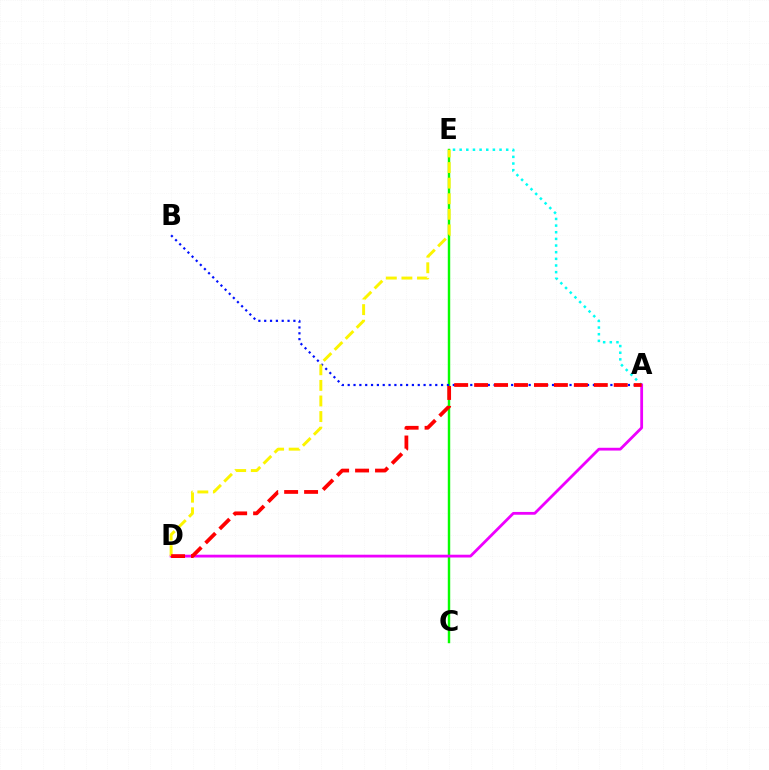{('A', 'E'): [{'color': '#00fff6', 'line_style': 'dotted', 'thickness': 1.81}], ('C', 'E'): [{'color': '#08ff00', 'line_style': 'solid', 'thickness': 1.75}], ('A', 'B'): [{'color': '#0010ff', 'line_style': 'dotted', 'thickness': 1.59}], ('A', 'D'): [{'color': '#ee00ff', 'line_style': 'solid', 'thickness': 2.01}, {'color': '#ff0000', 'line_style': 'dashed', 'thickness': 2.71}], ('D', 'E'): [{'color': '#fcf500', 'line_style': 'dashed', 'thickness': 2.12}]}